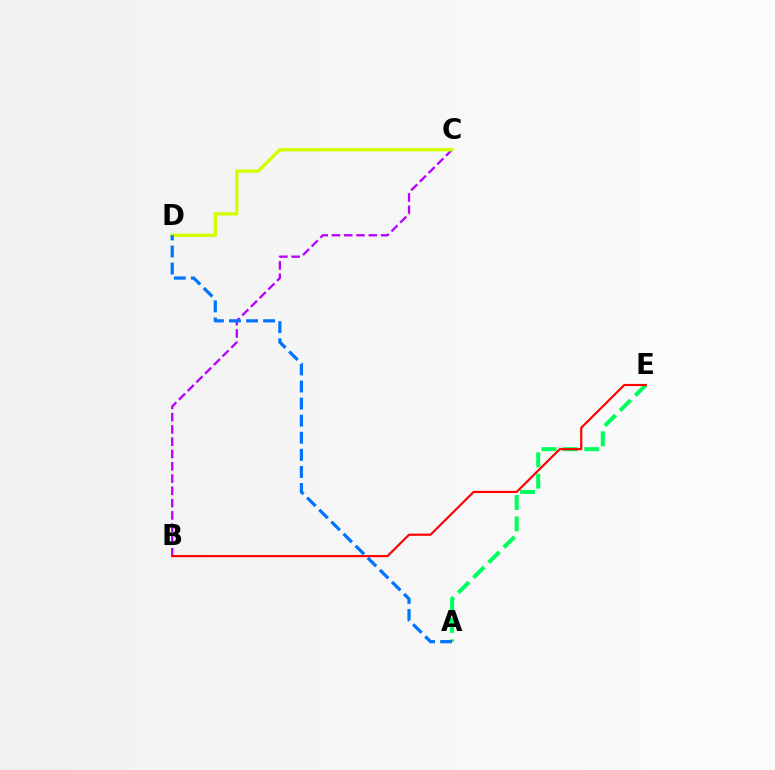{('B', 'C'): [{'color': '#b900ff', 'line_style': 'dashed', 'thickness': 1.67}], ('A', 'E'): [{'color': '#00ff5c', 'line_style': 'dashed', 'thickness': 2.91}], ('C', 'D'): [{'color': '#d1ff00', 'line_style': 'solid', 'thickness': 2.41}], ('B', 'E'): [{'color': '#ff0000', 'line_style': 'solid', 'thickness': 1.55}], ('A', 'D'): [{'color': '#0074ff', 'line_style': 'dashed', 'thickness': 2.32}]}